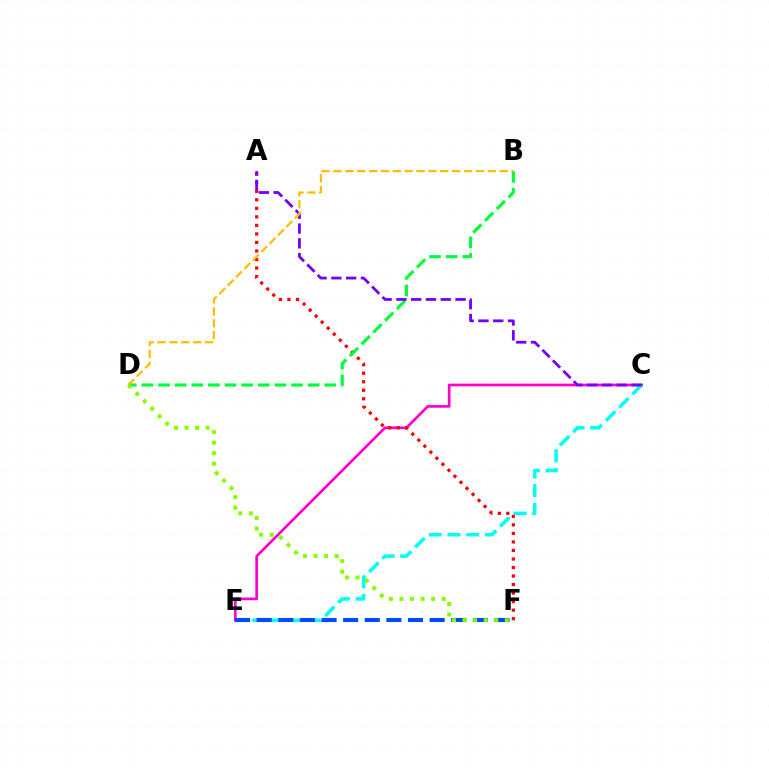{('C', 'E'): [{'color': '#ff00cf', 'line_style': 'solid', 'thickness': 1.94}, {'color': '#00fff6', 'line_style': 'dashed', 'thickness': 2.54}], ('A', 'F'): [{'color': '#ff0000', 'line_style': 'dotted', 'thickness': 2.32}], ('B', 'D'): [{'color': '#00ff39', 'line_style': 'dashed', 'thickness': 2.26}, {'color': '#ffbd00', 'line_style': 'dashed', 'thickness': 1.61}], ('A', 'C'): [{'color': '#7200ff', 'line_style': 'dashed', 'thickness': 2.01}], ('E', 'F'): [{'color': '#004bff', 'line_style': 'dashed', 'thickness': 2.94}], ('D', 'F'): [{'color': '#84ff00', 'line_style': 'dotted', 'thickness': 2.87}]}